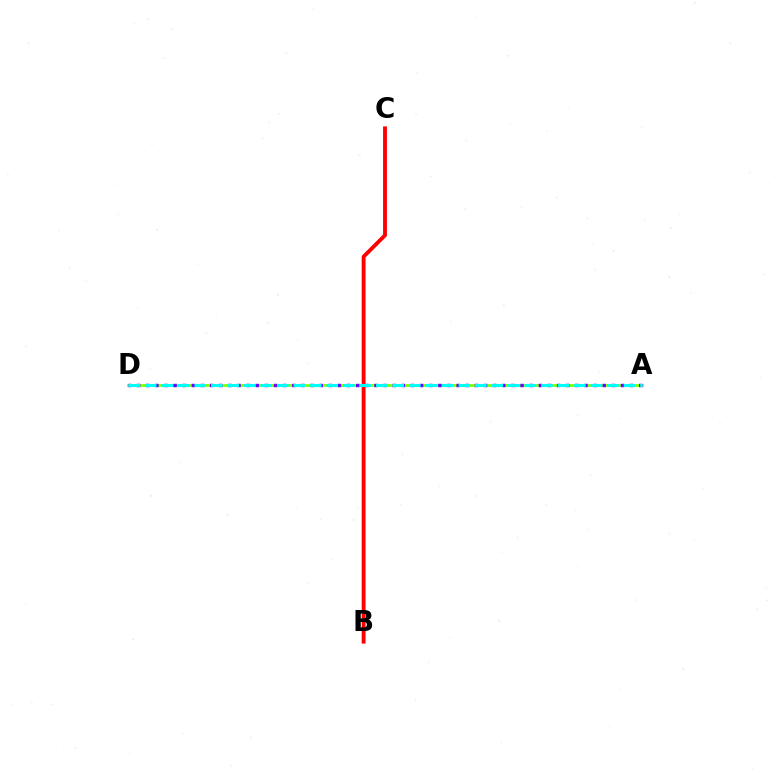{('B', 'C'): [{'color': '#ff0000', 'line_style': 'solid', 'thickness': 2.78}], ('A', 'D'): [{'color': '#84ff00', 'line_style': 'solid', 'thickness': 2.0}, {'color': '#7200ff', 'line_style': 'dotted', 'thickness': 2.48}, {'color': '#00fff6', 'line_style': 'dashed', 'thickness': 2.24}]}